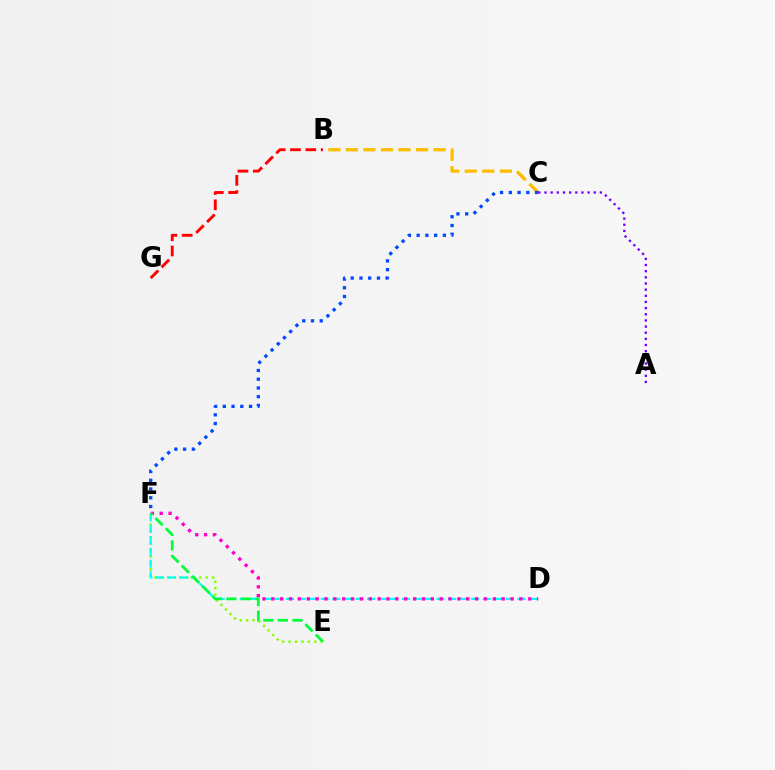{('B', 'C'): [{'color': '#ffbd00', 'line_style': 'dashed', 'thickness': 2.38}], ('E', 'F'): [{'color': '#84ff00', 'line_style': 'dotted', 'thickness': 1.74}, {'color': '#00ff39', 'line_style': 'dashed', 'thickness': 1.98}], ('D', 'F'): [{'color': '#00fff6', 'line_style': 'dashed', 'thickness': 1.57}, {'color': '#ff00cf', 'line_style': 'dotted', 'thickness': 2.41}], ('C', 'F'): [{'color': '#004bff', 'line_style': 'dotted', 'thickness': 2.37}], ('A', 'C'): [{'color': '#7200ff', 'line_style': 'dotted', 'thickness': 1.67}], ('B', 'G'): [{'color': '#ff0000', 'line_style': 'dashed', 'thickness': 2.08}]}